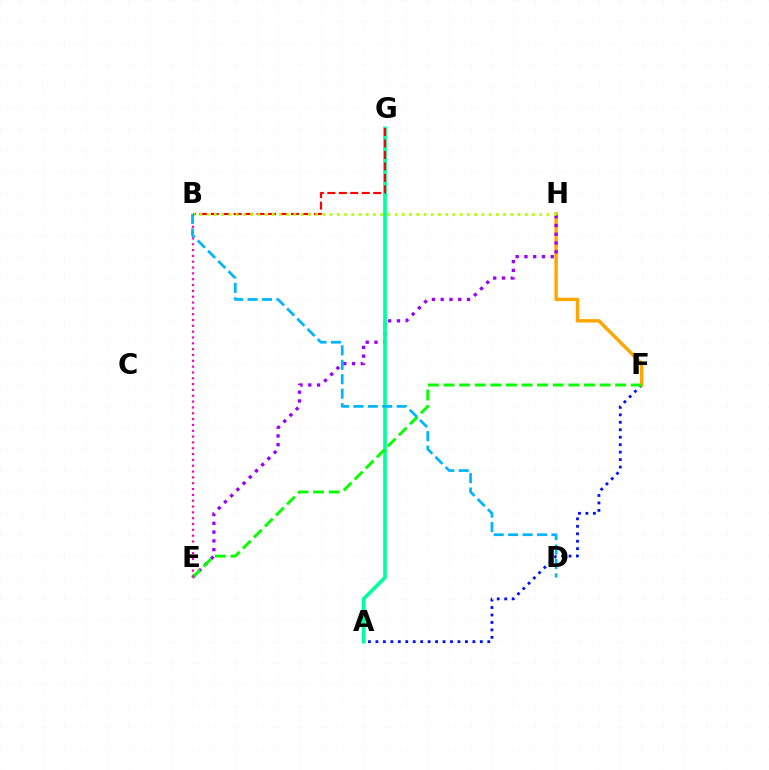{('A', 'F'): [{'color': '#0010ff', 'line_style': 'dotted', 'thickness': 2.03}], ('F', 'H'): [{'color': '#ffa500', 'line_style': 'solid', 'thickness': 2.45}], ('E', 'H'): [{'color': '#9b00ff', 'line_style': 'dotted', 'thickness': 2.38}], ('A', 'G'): [{'color': '#00ff9d', 'line_style': 'solid', 'thickness': 2.64}], ('B', 'G'): [{'color': '#ff0000', 'line_style': 'dashed', 'thickness': 1.56}], ('E', 'F'): [{'color': '#08ff00', 'line_style': 'dashed', 'thickness': 2.12}], ('B', 'H'): [{'color': '#b3ff00', 'line_style': 'dotted', 'thickness': 1.96}], ('B', 'E'): [{'color': '#ff00bd', 'line_style': 'dotted', 'thickness': 1.58}], ('B', 'D'): [{'color': '#00b5ff', 'line_style': 'dashed', 'thickness': 1.96}]}